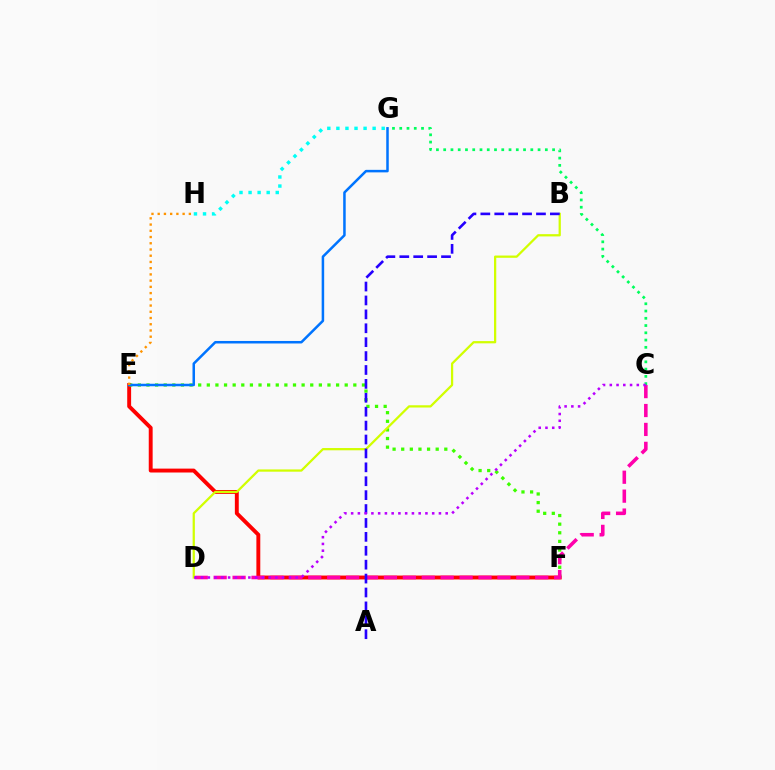{('G', 'H'): [{'color': '#00fff6', 'line_style': 'dotted', 'thickness': 2.46}], ('E', 'F'): [{'color': '#ff0000', 'line_style': 'solid', 'thickness': 2.8}, {'color': '#3dff00', 'line_style': 'dotted', 'thickness': 2.34}], ('C', 'D'): [{'color': '#ff00ac', 'line_style': 'dashed', 'thickness': 2.57}, {'color': '#b900ff', 'line_style': 'dotted', 'thickness': 1.83}], ('C', 'G'): [{'color': '#00ff5c', 'line_style': 'dotted', 'thickness': 1.97}], ('E', 'G'): [{'color': '#0074ff', 'line_style': 'solid', 'thickness': 1.81}], ('E', 'H'): [{'color': '#ff9400', 'line_style': 'dotted', 'thickness': 1.69}], ('B', 'D'): [{'color': '#d1ff00', 'line_style': 'solid', 'thickness': 1.62}], ('A', 'B'): [{'color': '#2500ff', 'line_style': 'dashed', 'thickness': 1.89}]}